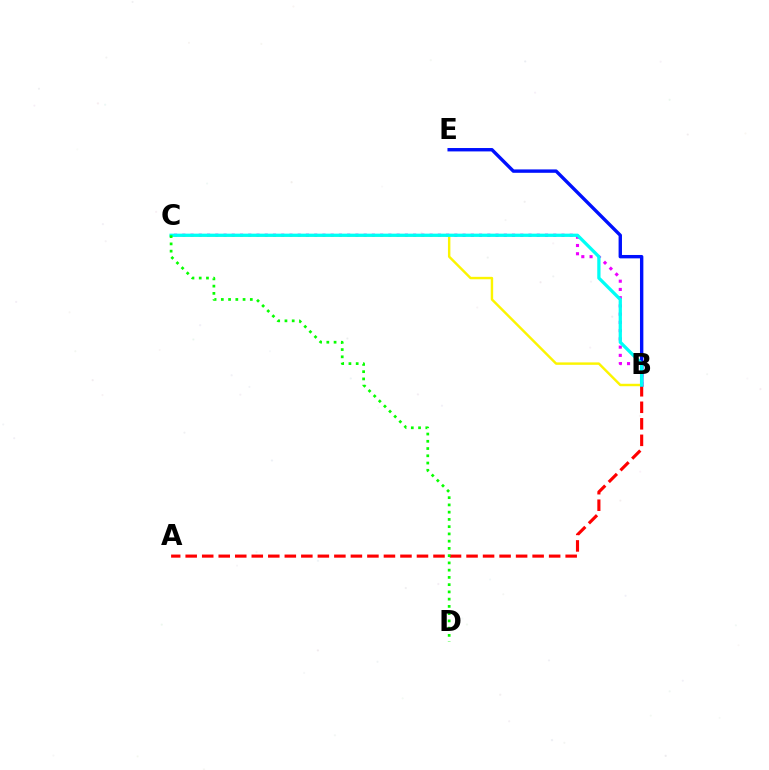{('B', 'C'): [{'color': '#ee00ff', 'line_style': 'dotted', 'thickness': 2.24}, {'color': '#fcf500', 'line_style': 'solid', 'thickness': 1.75}, {'color': '#00fff6', 'line_style': 'solid', 'thickness': 2.35}], ('A', 'B'): [{'color': '#ff0000', 'line_style': 'dashed', 'thickness': 2.24}], ('B', 'E'): [{'color': '#0010ff', 'line_style': 'solid', 'thickness': 2.44}], ('C', 'D'): [{'color': '#08ff00', 'line_style': 'dotted', 'thickness': 1.97}]}